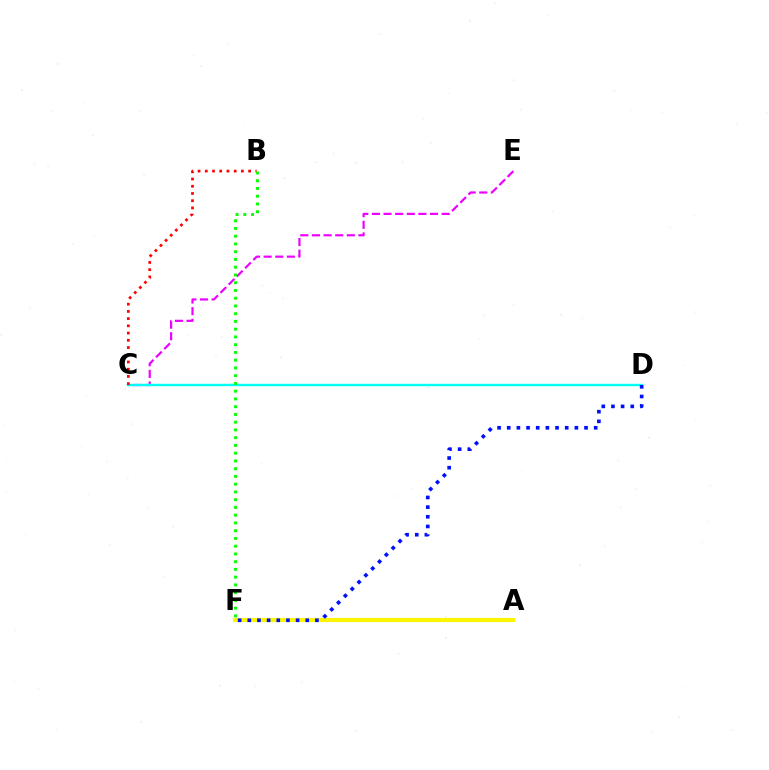{('A', 'F'): [{'color': '#fcf500', 'line_style': 'solid', 'thickness': 2.97}], ('C', 'E'): [{'color': '#ee00ff', 'line_style': 'dashed', 'thickness': 1.58}], ('C', 'D'): [{'color': '#00fff6', 'line_style': 'solid', 'thickness': 1.72}], ('B', 'C'): [{'color': '#ff0000', 'line_style': 'dotted', 'thickness': 1.96}], ('B', 'F'): [{'color': '#08ff00', 'line_style': 'dotted', 'thickness': 2.11}], ('D', 'F'): [{'color': '#0010ff', 'line_style': 'dotted', 'thickness': 2.62}]}